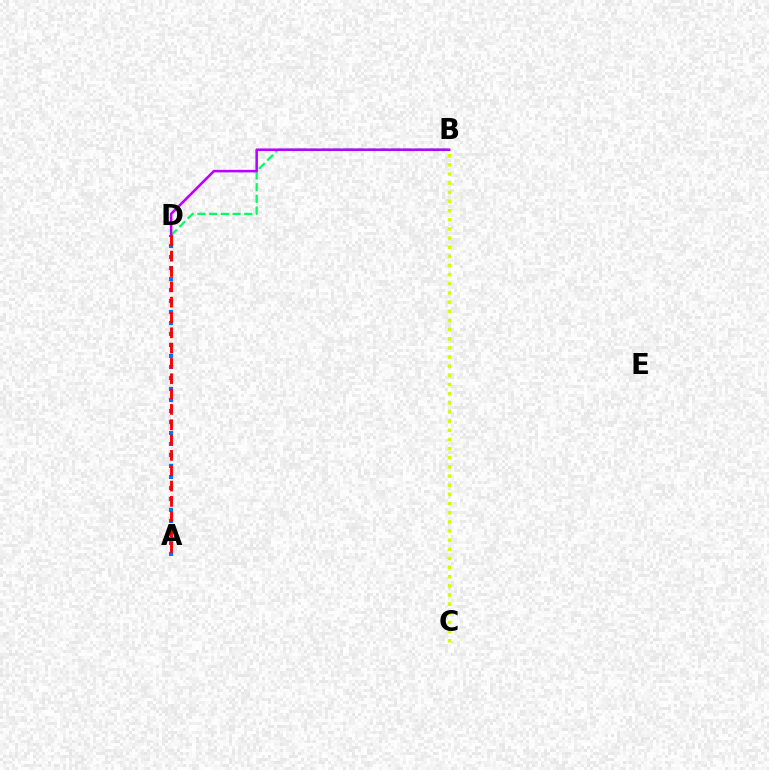{('B', 'D'): [{'color': '#00ff5c', 'line_style': 'dashed', 'thickness': 1.59}, {'color': '#b900ff', 'line_style': 'solid', 'thickness': 1.84}], ('A', 'D'): [{'color': '#0074ff', 'line_style': 'dotted', 'thickness': 2.99}, {'color': '#ff0000', 'line_style': 'dashed', 'thickness': 2.08}], ('B', 'C'): [{'color': '#d1ff00', 'line_style': 'dotted', 'thickness': 2.49}]}